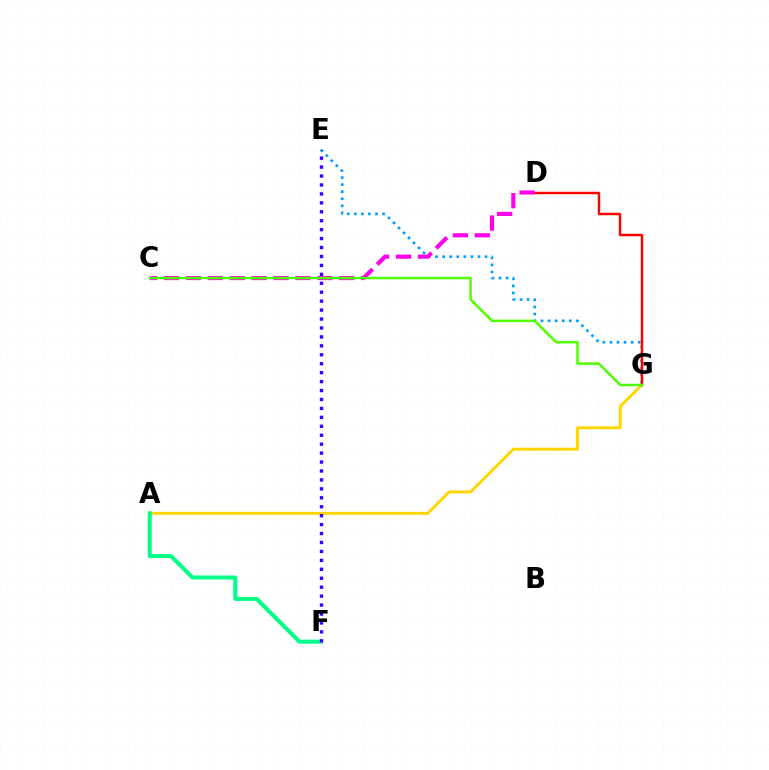{('A', 'G'): [{'color': '#ffd500', 'line_style': 'solid', 'thickness': 2.12}], ('A', 'F'): [{'color': '#00ff86', 'line_style': 'solid', 'thickness': 2.89}], ('E', 'G'): [{'color': '#009eff', 'line_style': 'dotted', 'thickness': 1.92}], ('D', 'G'): [{'color': '#ff0000', 'line_style': 'solid', 'thickness': 1.76}], ('E', 'F'): [{'color': '#3700ff', 'line_style': 'dotted', 'thickness': 2.43}], ('C', 'D'): [{'color': '#ff00ed', 'line_style': 'dashed', 'thickness': 2.97}], ('C', 'G'): [{'color': '#4fff00', 'line_style': 'solid', 'thickness': 1.78}]}